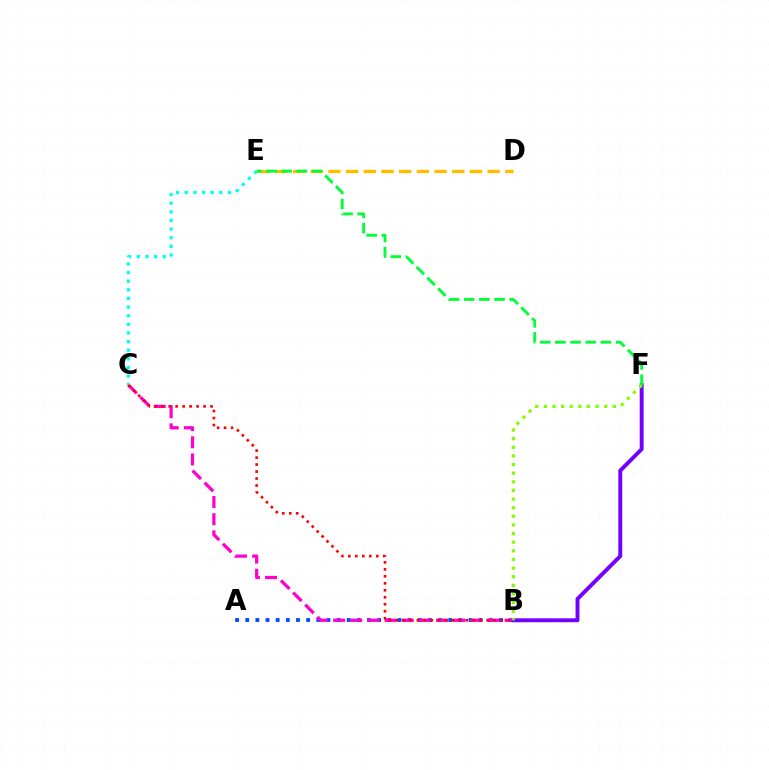{('A', 'B'): [{'color': '#004bff', 'line_style': 'dotted', 'thickness': 2.76}], ('B', 'C'): [{'color': '#ff00cf', 'line_style': 'dashed', 'thickness': 2.33}, {'color': '#ff0000', 'line_style': 'dotted', 'thickness': 1.9}], ('C', 'E'): [{'color': '#00fff6', 'line_style': 'dotted', 'thickness': 2.34}], ('D', 'E'): [{'color': '#ffbd00', 'line_style': 'dashed', 'thickness': 2.4}], ('B', 'F'): [{'color': '#7200ff', 'line_style': 'solid', 'thickness': 2.82}, {'color': '#84ff00', 'line_style': 'dotted', 'thickness': 2.34}], ('E', 'F'): [{'color': '#00ff39', 'line_style': 'dashed', 'thickness': 2.06}]}